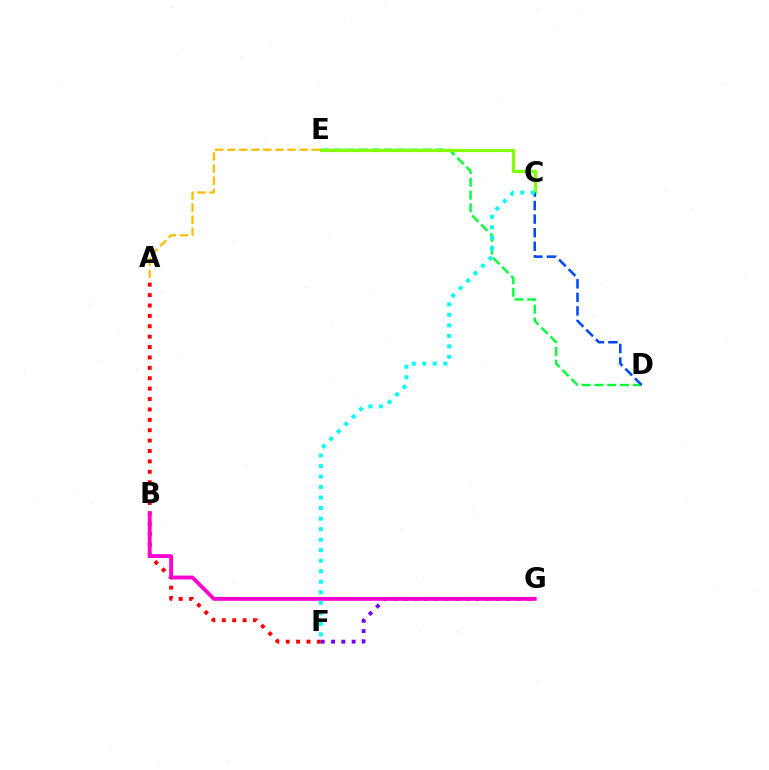{('F', 'G'): [{'color': '#7200ff', 'line_style': 'dotted', 'thickness': 2.79}], ('D', 'E'): [{'color': '#00ff39', 'line_style': 'dashed', 'thickness': 1.73}], ('C', 'E'): [{'color': '#84ff00', 'line_style': 'solid', 'thickness': 2.33}], ('C', 'D'): [{'color': '#004bff', 'line_style': 'dashed', 'thickness': 1.84}], ('A', 'F'): [{'color': '#ff0000', 'line_style': 'dotted', 'thickness': 2.82}], ('B', 'G'): [{'color': '#ff00cf', 'line_style': 'solid', 'thickness': 2.78}], ('C', 'F'): [{'color': '#00fff6', 'line_style': 'dotted', 'thickness': 2.86}], ('A', 'E'): [{'color': '#ffbd00', 'line_style': 'dashed', 'thickness': 1.64}]}